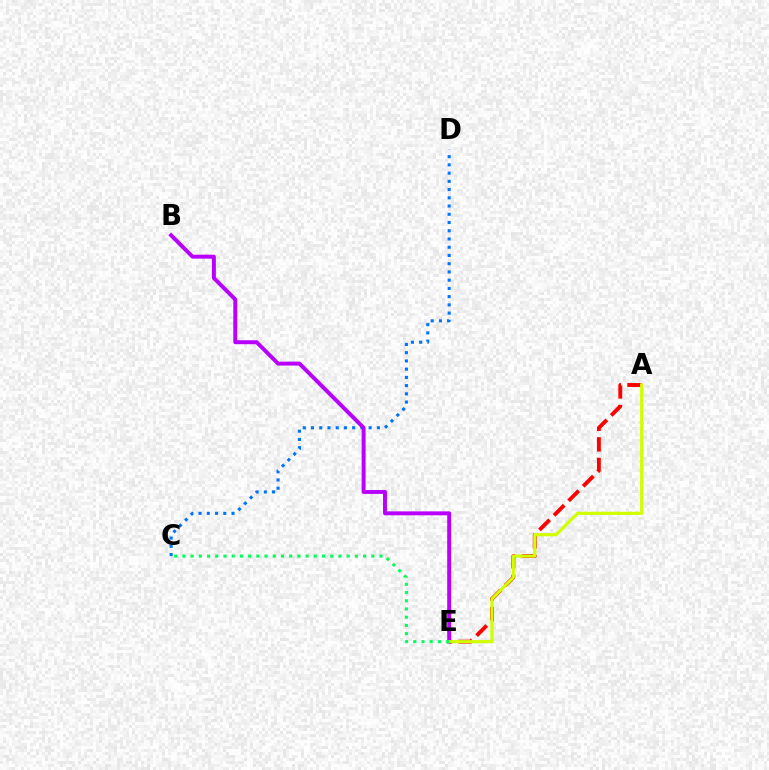{('C', 'D'): [{'color': '#0074ff', 'line_style': 'dotted', 'thickness': 2.24}], ('A', 'E'): [{'color': '#ff0000', 'line_style': 'dashed', 'thickness': 2.8}, {'color': '#d1ff00', 'line_style': 'solid', 'thickness': 2.26}], ('B', 'E'): [{'color': '#b900ff', 'line_style': 'solid', 'thickness': 2.84}], ('C', 'E'): [{'color': '#00ff5c', 'line_style': 'dotted', 'thickness': 2.23}]}